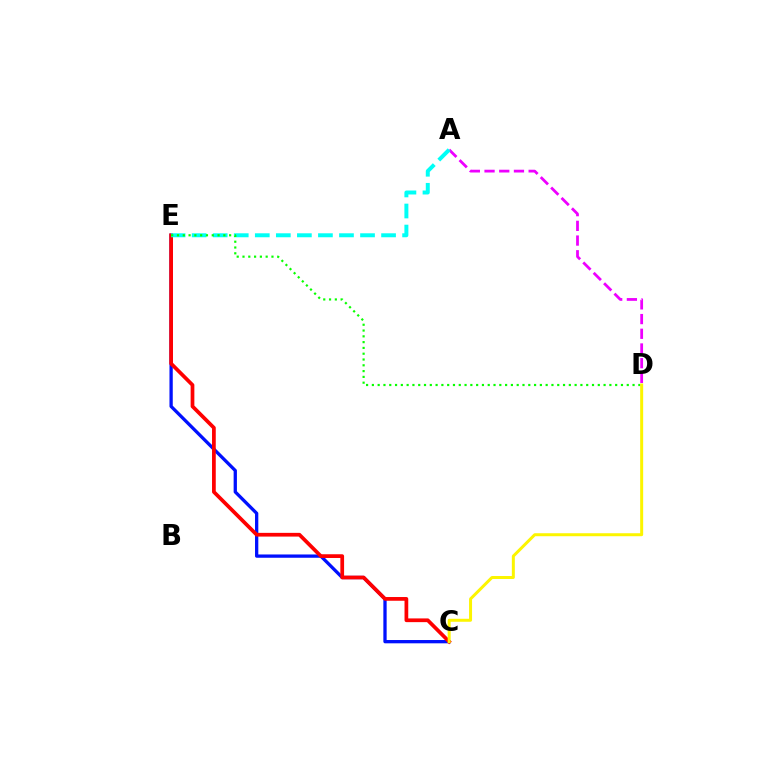{('C', 'E'): [{'color': '#0010ff', 'line_style': 'solid', 'thickness': 2.37}, {'color': '#ff0000', 'line_style': 'solid', 'thickness': 2.68}], ('A', 'D'): [{'color': '#ee00ff', 'line_style': 'dashed', 'thickness': 2.0}], ('A', 'E'): [{'color': '#00fff6', 'line_style': 'dashed', 'thickness': 2.86}], ('D', 'E'): [{'color': '#08ff00', 'line_style': 'dotted', 'thickness': 1.57}], ('C', 'D'): [{'color': '#fcf500', 'line_style': 'solid', 'thickness': 2.15}]}